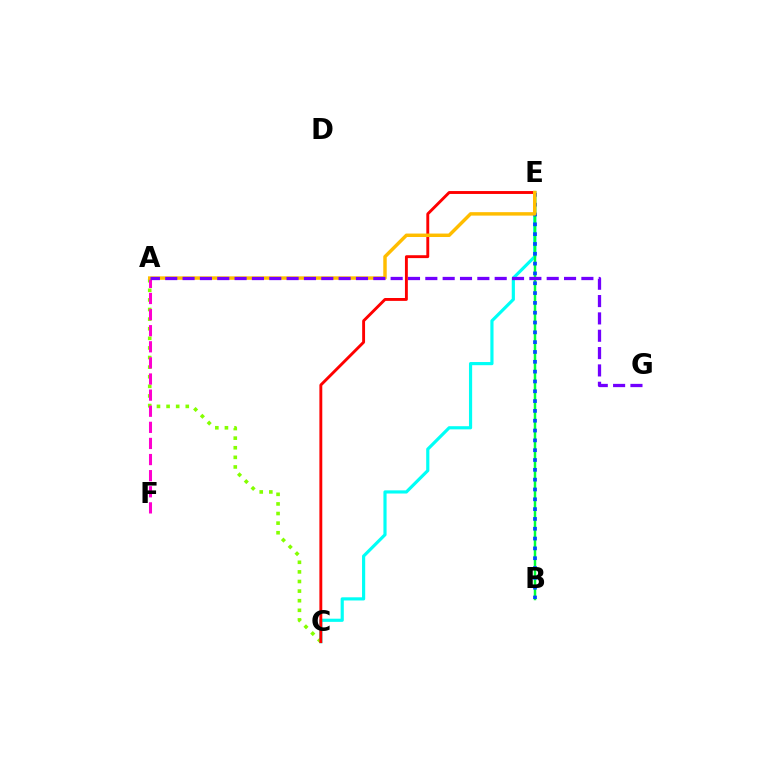{('C', 'E'): [{'color': '#00fff6', 'line_style': 'solid', 'thickness': 2.28}, {'color': '#ff0000', 'line_style': 'solid', 'thickness': 2.08}], ('B', 'E'): [{'color': '#00ff39', 'line_style': 'solid', 'thickness': 1.78}, {'color': '#004bff', 'line_style': 'dotted', 'thickness': 2.67}], ('A', 'C'): [{'color': '#84ff00', 'line_style': 'dotted', 'thickness': 2.61}], ('A', 'F'): [{'color': '#ff00cf', 'line_style': 'dashed', 'thickness': 2.19}], ('A', 'E'): [{'color': '#ffbd00', 'line_style': 'solid', 'thickness': 2.49}], ('A', 'G'): [{'color': '#7200ff', 'line_style': 'dashed', 'thickness': 2.36}]}